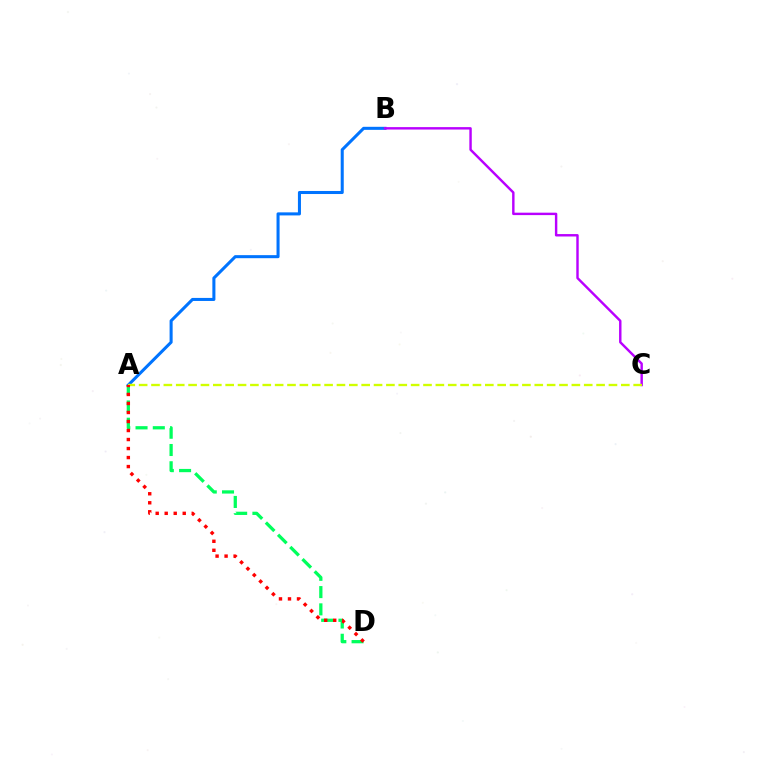{('A', 'B'): [{'color': '#0074ff', 'line_style': 'solid', 'thickness': 2.19}], ('A', 'D'): [{'color': '#00ff5c', 'line_style': 'dashed', 'thickness': 2.35}, {'color': '#ff0000', 'line_style': 'dotted', 'thickness': 2.45}], ('B', 'C'): [{'color': '#b900ff', 'line_style': 'solid', 'thickness': 1.74}], ('A', 'C'): [{'color': '#d1ff00', 'line_style': 'dashed', 'thickness': 1.68}]}